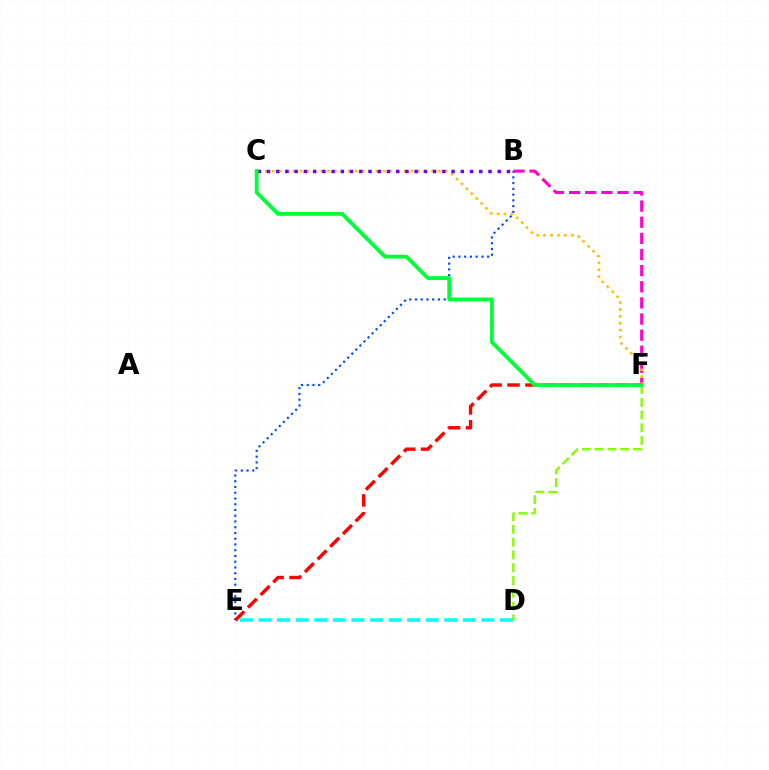{('B', 'F'): [{'color': '#ff00cf', 'line_style': 'dashed', 'thickness': 2.19}], ('D', 'E'): [{'color': '#00fff6', 'line_style': 'dashed', 'thickness': 2.52}], ('C', 'F'): [{'color': '#ffbd00', 'line_style': 'dotted', 'thickness': 1.88}, {'color': '#00ff39', 'line_style': 'solid', 'thickness': 2.73}], ('B', 'E'): [{'color': '#004bff', 'line_style': 'dotted', 'thickness': 1.56}], ('E', 'F'): [{'color': '#ff0000', 'line_style': 'dashed', 'thickness': 2.44}], ('B', 'C'): [{'color': '#7200ff', 'line_style': 'dotted', 'thickness': 2.51}], ('D', 'F'): [{'color': '#84ff00', 'line_style': 'dashed', 'thickness': 1.74}]}